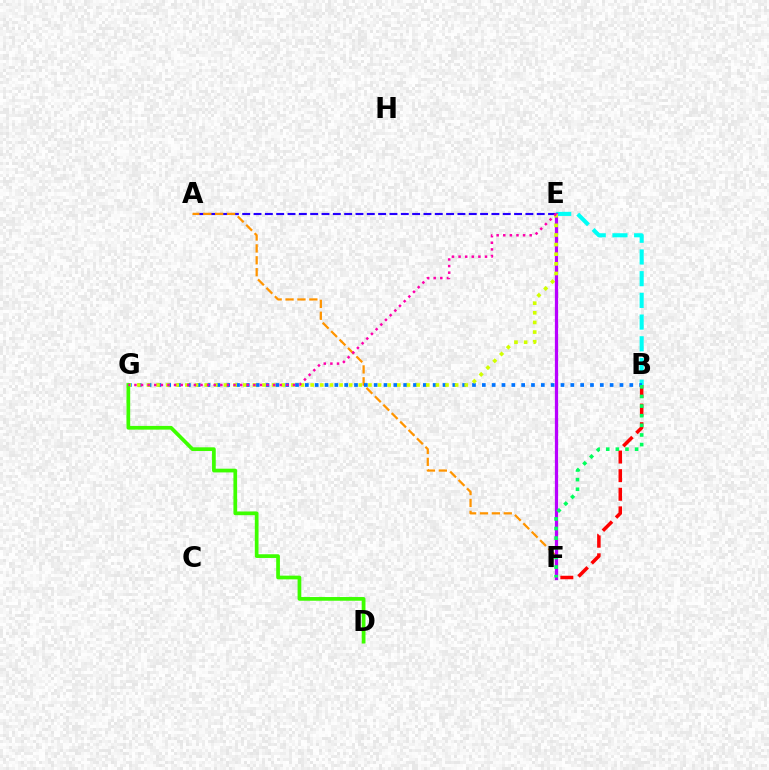{('A', 'E'): [{'color': '#2500ff', 'line_style': 'dashed', 'thickness': 1.54}], ('B', 'E'): [{'color': '#00fff6', 'line_style': 'dashed', 'thickness': 2.95}], ('A', 'F'): [{'color': '#ff9400', 'line_style': 'dashed', 'thickness': 1.62}], ('B', 'F'): [{'color': '#ff0000', 'line_style': 'dashed', 'thickness': 2.53}, {'color': '#00ff5c', 'line_style': 'dotted', 'thickness': 2.62}], ('B', 'G'): [{'color': '#0074ff', 'line_style': 'dotted', 'thickness': 2.67}], ('E', 'F'): [{'color': '#b900ff', 'line_style': 'solid', 'thickness': 2.34}], ('E', 'G'): [{'color': '#d1ff00', 'line_style': 'dotted', 'thickness': 2.62}, {'color': '#ff00ac', 'line_style': 'dotted', 'thickness': 1.8}], ('D', 'G'): [{'color': '#3dff00', 'line_style': 'solid', 'thickness': 2.67}]}